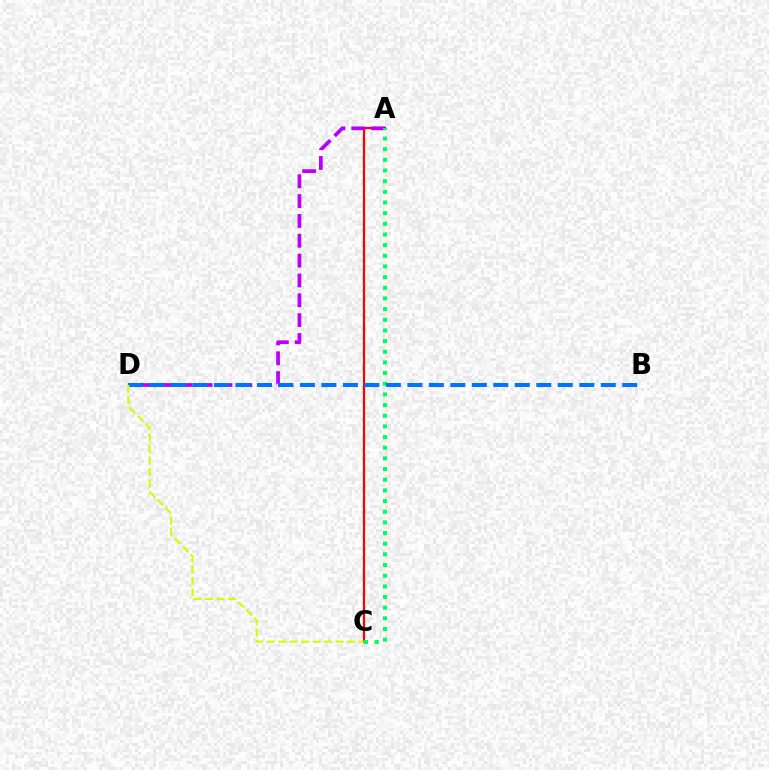{('A', 'C'): [{'color': '#ff0000', 'line_style': 'solid', 'thickness': 1.61}, {'color': '#00ff5c', 'line_style': 'dotted', 'thickness': 2.9}], ('A', 'D'): [{'color': '#b900ff', 'line_style': 'dashed', 'thickness': 2.7}], ('B', 'D'): [{'color': '#0074ff', 'line_style': 'dashed', 'thickness': 2.92}], ('C', 'D'): [{'color': '#d1ff00', 'line_style': 'dashed', 'thickness': 1.56}]}